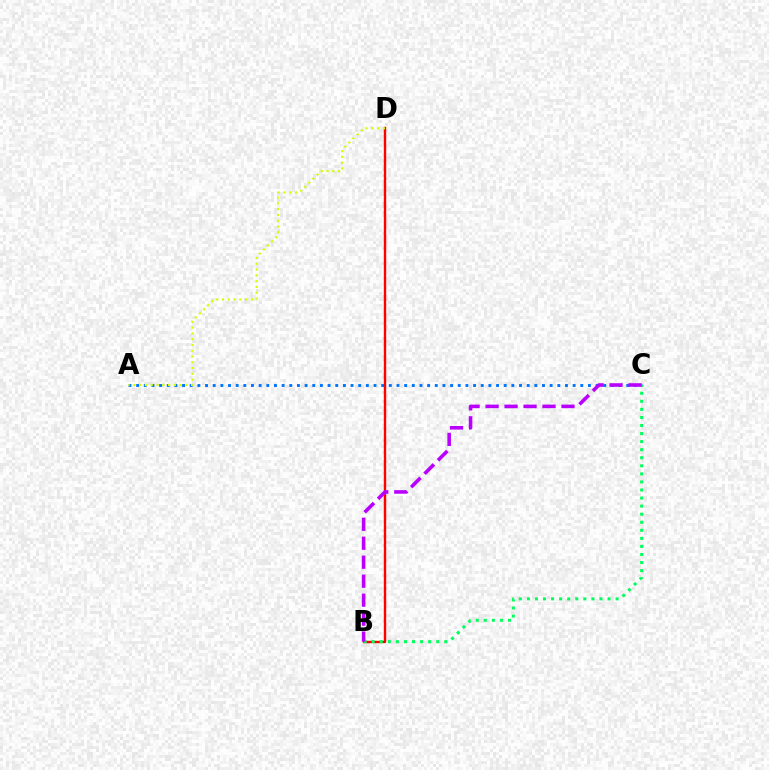{('A', 'C'): [{'color': '#0074ff', 'line_style': 'dotted', 'thickness': 2.08}], ('B', 'D'): [{'color': '#ff0000', 'line_style': 'solid', 'thickness': 1.73}], ('A', 'D'): [{'color': '#d1ff00', 'line_style': 'dotted', 'thickness': 1.57}], ('B', 'C'): [{'color': '#00ff5c', 'line_style': 'dotted', 'thickness': 2.19}, {'color': '#b900ff', 'line_style': 'dashed', 'thickness': 2.58}]}